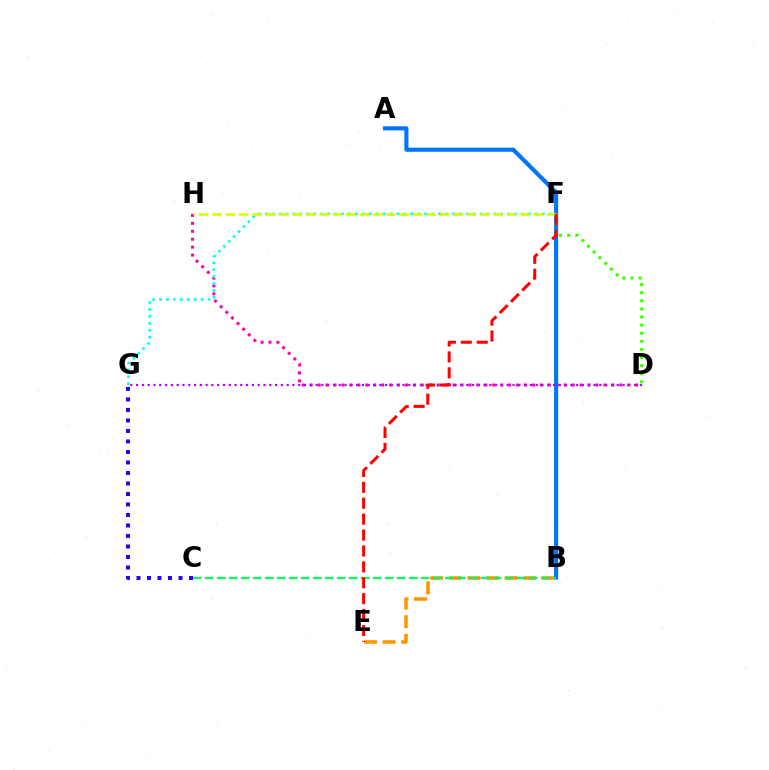{('D', 'H'): [{'color': '#ff00ac', 'line_style': 'dotted', 'thickness': 2.16}], ('F', 'G'): [{'color': '#00fff6', 'line_style': 'dotted', 'thickness': 1.88}], ('B', 'E'): [{'color': '#ff9400', 'line_style': 'dashed', 'thickness': 2.53}], ('A', 'B'): [{'color': '#0074ff', 'line_style': 'solid', 'thickness': 2.96}], ('D', 'G'): [{'color': '#b900ff', 'line_style': 'dotted', 'thickness': 1.57}], ('B', 'C'): [{'color': '#00ff5c', 'line_style': 'dashed', 'thickness': 1.63}], ('D', 'F'): [{'color': '#3dff00', 'line_style': 'dotted', 'thickness': 2.2}], ('C', 'G'): [{'color': '#2500ff', 'line_style': 'dotted', 'thickness': 2.85}], ('F', 'H'): [{'color': '#d1ff00', 'line_style': 'dashed', 'thickness': 1.82}], ('E', 'F'): [{'color': '#ff0000', 'line_style': 'dashed', 'thickness': 2.16}]}